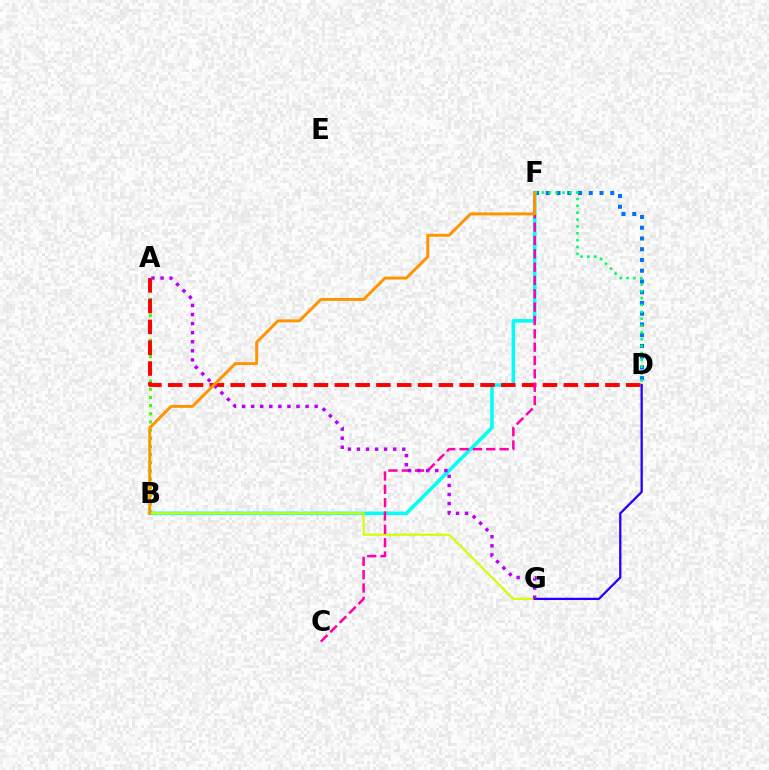{('D', 'F'): [{'color': '#0074ff', 'line_style': 'dotted', 'thickness': 2.92}, {'color': '#00ff5c', 'line_style': 'dotted', 'thickness': 1.86}], ('B', 'F'): [{'color': '#00fff6', 'line_style': 'solid', 'thickness': 2.56}, {'color': '#ff9400', 'line_style': 'solid', 'thickness': 2.12}], ('A', 'B'): [{'color': '#3dff00', 'line_style': 'dotted', 'thickness': 2.22}], ('A', 'D'): [{'color': '#ff0000', 'line_style': 'dashed', 'thickness': 2.83}], ('B', 'G'): [{'color': '#d1ff00', 'line_style': 'solid', 'thickness': 1.53}], ('C', 'F'): [{'color': '#ff00ac', 'line_style': 'dashed', 'thickness': 1.81}], ('D', 'G'): [{'color': '#2500ff', 'line_style': 'solid', 'thickness': 1.64}], ('A', 'G'): [{'color': '#b900ff', 'line_style': 'dotted', 'thickness': 2.46}]}